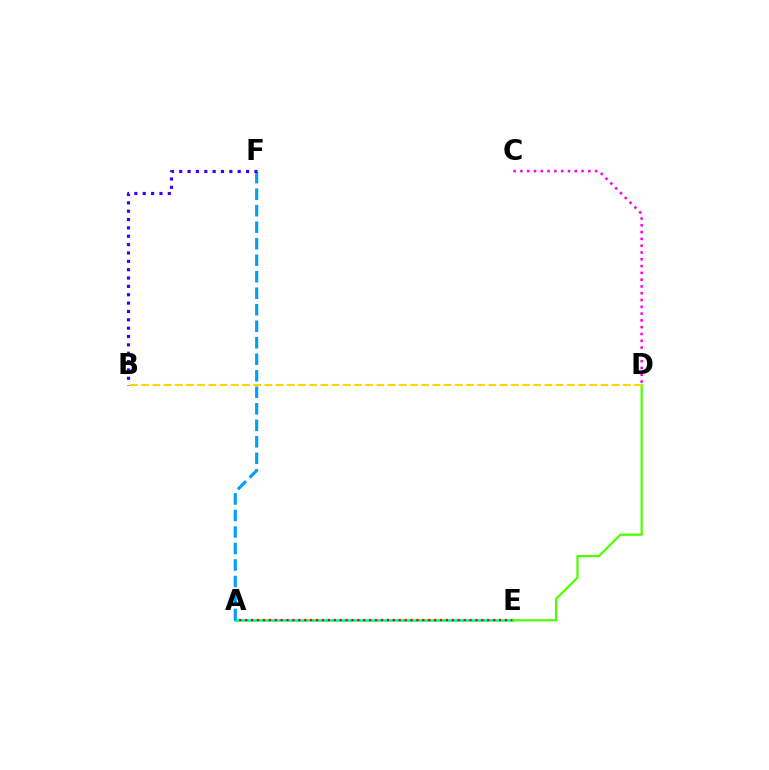{('A', 'E'): [{'color': '#00ff86', 'line_style': 'solid', 'thickness': 1.9}, {'color': '#ff0000', 'line_style': 'dotted', 'thickness': 1.6}], ('A', 'F'): [{'color': '#009eff', 'line_style': 'dashed', 'thickness': 2.24}], ('D', 'E'): [{'color': '#4fff00', 'line_style': 'solid', 'thickness': 1.6}], ('B', 'F'): [{'color': '#3700ff', 'line_style': 'dotted', 'thickness': 2.27}], ('B', 'D'): [{'color': '#ffd500', 'line_style': 'dashed', 'thickness': 1.52}], ('C', 'D'): [{'color': '#ff00ed', 'line_style': 'dotted', 'thickness': 1.85}]}